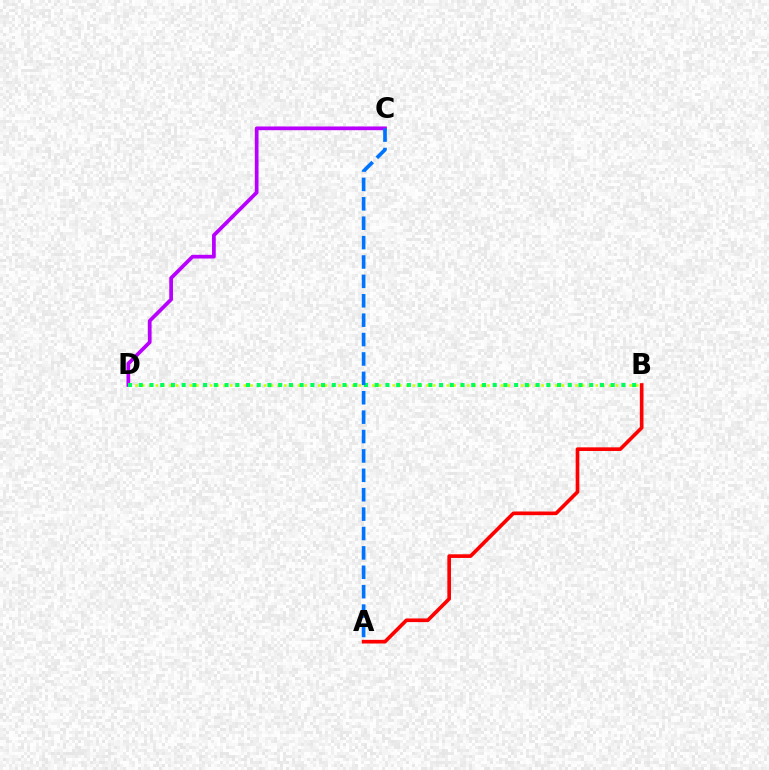{('B', 'D'): [{'color': '#d1ff00', 'line_style': 'dotted', 'thickness': 1.84}, {'color': '#00ff5c', 'line_style': 'dotted', 'thickness': 2.91}], ('C', 'D'): [{'color': '#b900ff', 'line_style': 'solid', 'thickness': 2.68}], ('A', 'B'): [{'color': '#ff0000', 'line_style': 'solid', 'thickness': 2.63}], ('A', 'C'): [{'color': '#0074ff', 'line_style': 'dashed', 'thickness': 2.63}]}